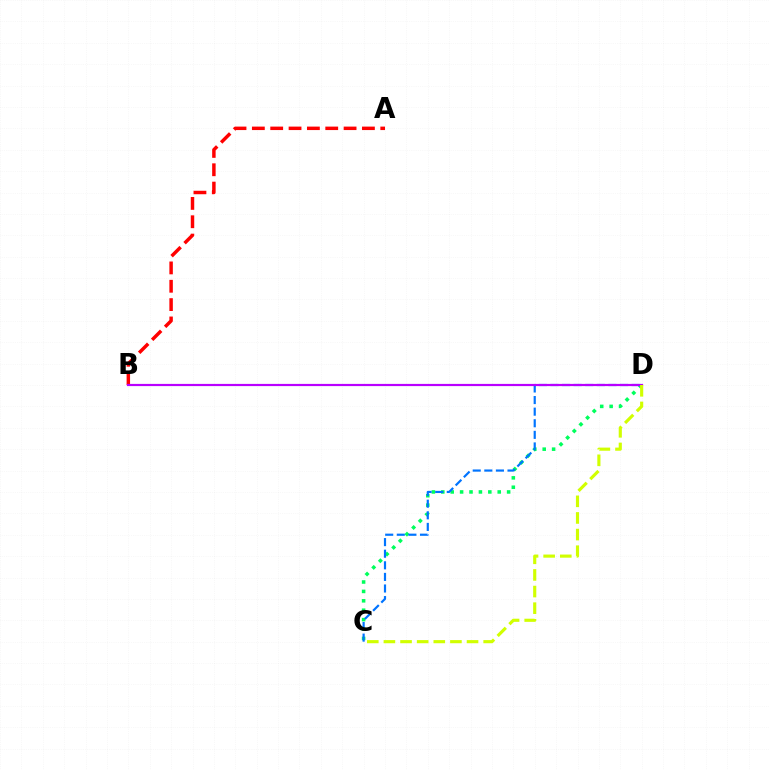{('A', 'B'): [{'color': '#ff0000', 'line_style': 'dashed', 'thickness': 2.49}], ('C', 'D'): [{'color': '#00ff5c', 'line_style': 'dotted', 'thickness': 2.56}, {'color': '#0074ff', 'line_style': 'dashed', 'thickness': 1.58}, {'color': '#d1ff00', 'line_style': 'dashed', 'thickness': 2.26}], ('B', 'D'): [{'color': '#b900ff', 'line_style': 'solid', 'thickness': 1.58}]}